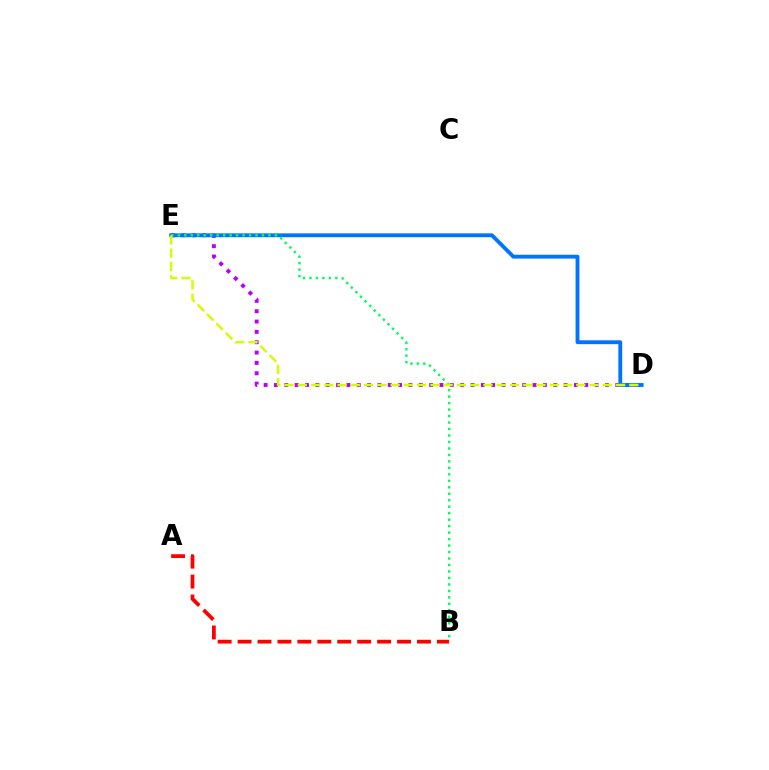{('D', 'E'): [{'color': '#b900ff', 'line_style': 'dotted', 'thickness': 2.81}, {'color': '#0074ff', 'line_style': 'solid', 'thickness': 2.78}, {'color': '#d1ff00', 'line_style': 'dashed', 'thickness': 1.8}], ('A', 'B'): [{'color': '#ff0000', 'line_style': 'dashed', 'thickness': 2.71}], ('B', 'E'): [{'color': '#00ff5c', 'line_style': 'dotted', 'thickness': 1.76}]}